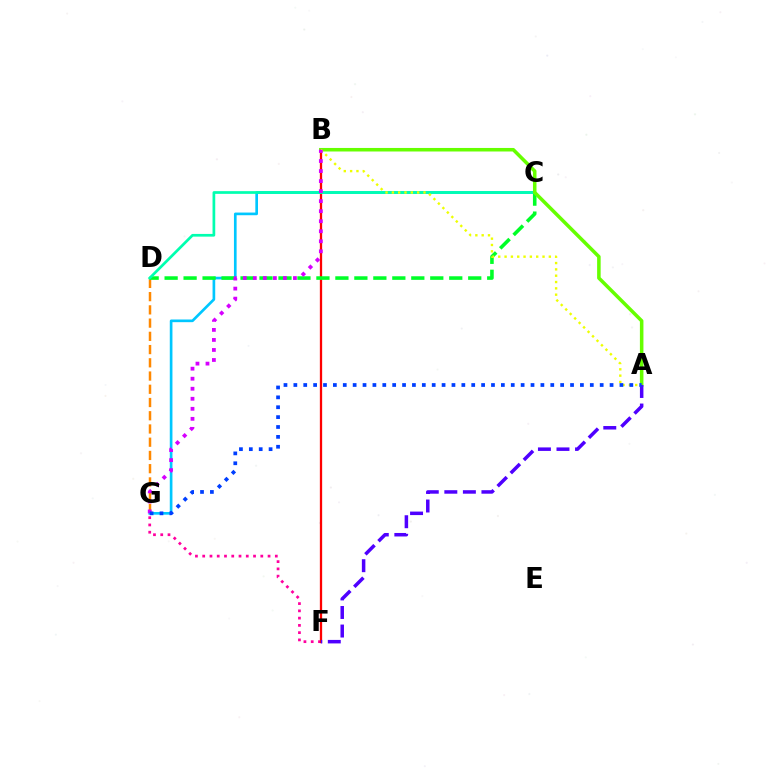{('F', 'G'): [{'color': '#ff00a0', 'line_style': 'dotted', 'thickness': 1.97}], ('C', 'G'): [{'color': '#00c7ff', 'line_style': 'solid', 'thickness': 1.92}], ('D', 'G'): [{'color': '#ff8800', 'line_style': 'dashed', 'thickness': 1.8}], ('B', 'F'): [{'color': '#ff0000', 'line_style': 'solid', 'thickness': 1.65}], ('C', 'D'): [{'color': '#00ff27', 'line_style': 'dashed', 'thickness': 2.58}, {'color': '#00ffaf', 'line_style': 'solid', 'thickness': 1.95}], ('A', 'B'): [{'color': '#66ff00', 'line_style': 'solid', 'thickness': 2.54}, {'color': '#eeff00', 'line_style': 'dotted', 'thickness': 1.72}], ('A', 'F'): [{'color': '#4f00ff', 'line_style': 'dashed', 'thickness': 2.52}], ('B', 'G'): [{'color': '#d600ff', 'line_style': 'dotted', 'thickness': 2.73}], ('A', 'G'): [{'color': '#003fff', 'line_style': 'dotted', 'thickness': 2.68}]}